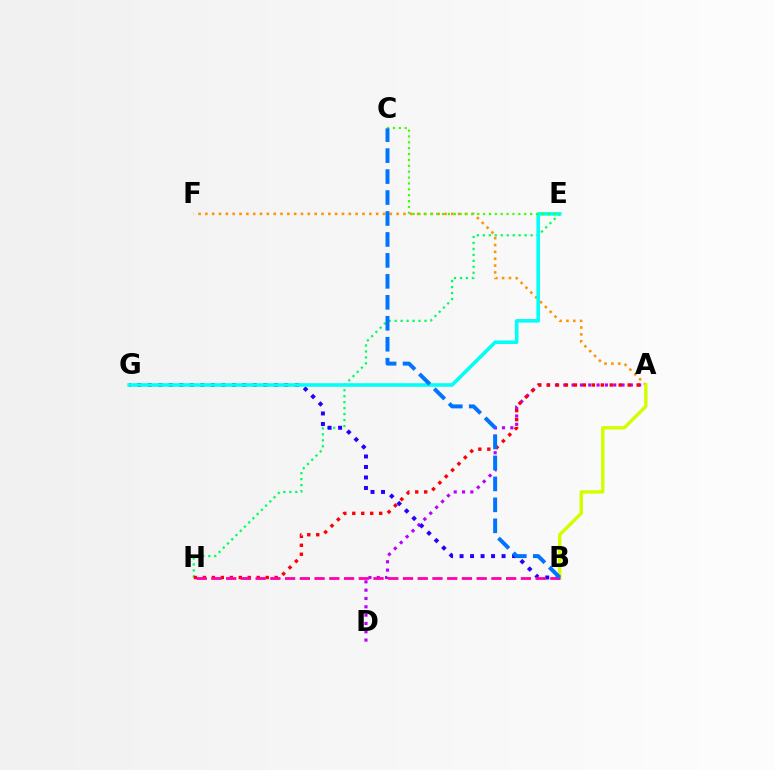{('E', 'H'): [{'color': '#00ff5c', 'line_style': 'dotted', 'thickness': 1.62}], ('A', 'D'): [{'color': '#b900ff', 'line_style': 'dotted', 'thickness': 2.26}], ('A', 'F'): [{'color': '#ff9400', 'line_style': 'dotted', 'thickness': 1.86}], ('A', 'H'): [{'color': '#ff0000', 'line_style': 'dotted', 'thickness': 2.44}], ('B', 'G'): [{'color': '#2500ff', 'line_style': 'dotted', 'thickness': 2.85}], ('E', 'G'): [{'color': '#00fff6', 'line_style': 'solid', 'thickness': 2.58}], ('C', 'E'): [{'color': '#3dff00', 'line_style': 'dotted', 'thickness': 1.6}], ('A', 'B'): [{'color': '#d1ff00', 'line_style': 'solid', 'thickness': 2.46}], ('B', 'H'): [{'color': '#ff00ac', 'line_style': 'dashed', 'thickness': 2.0}], ('B', 'C'): [{'color': '#0074ff', 'line_style': 'dashed', 'thickness': 2.85}]}